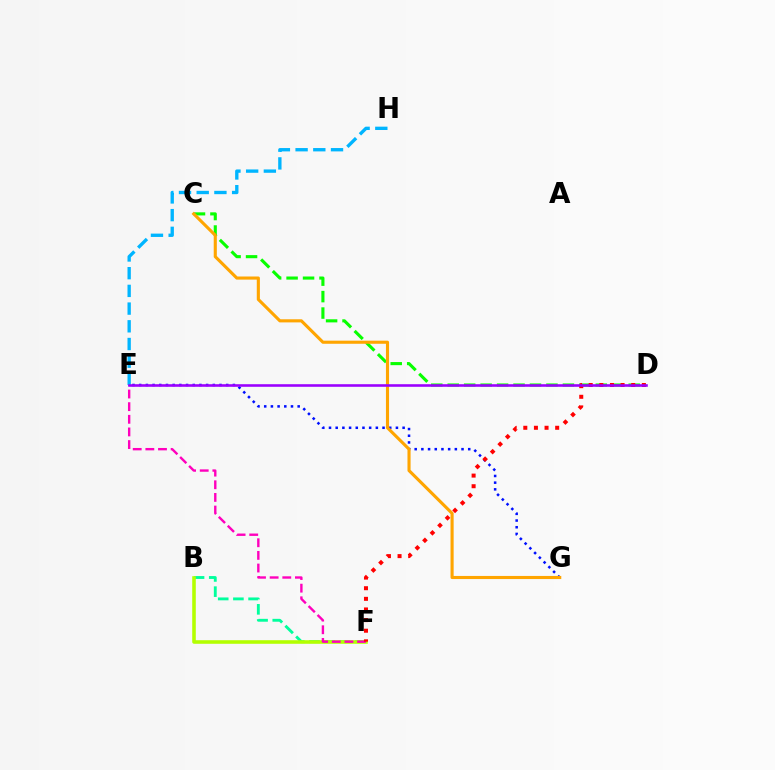{('E', 'G'): [{'color': '#0010ff', 'line_style': 'dotted', 'thickness': 1.82}], ('B', 'F'): [{'color': '#00ff9d', 'line_style': 'dashed', 'thickness': 2.06}, {'color': '#b3ff00', 'line_style': 'solid', 'thickness': 2.57}], ('C', 'D'): [{'color': '#08ff00', 'line_style': 'dashed', 'thickness': 2.24}], ('E', 'H'): [{'color': '#00b5ff', 'line_style': 'dashed', 'thickness': 2.41}], ('E', 'F'): [{'color': '#ff00bd', 'line_style': 'dashed', 'thickness': 1.72}], ('C', 'G'): [{'color': '#ffa500', 'line_style': 'solid', 'thickness': 2.24}], ('D', 'F'): [{'color': '#ff0000', 'line_style': 'dotted', 'thickness': 2.89}], ('D', 'E'): [{'color': '#9b00ff', 'line_style': 'solid', 'thickness': 1.87}]}